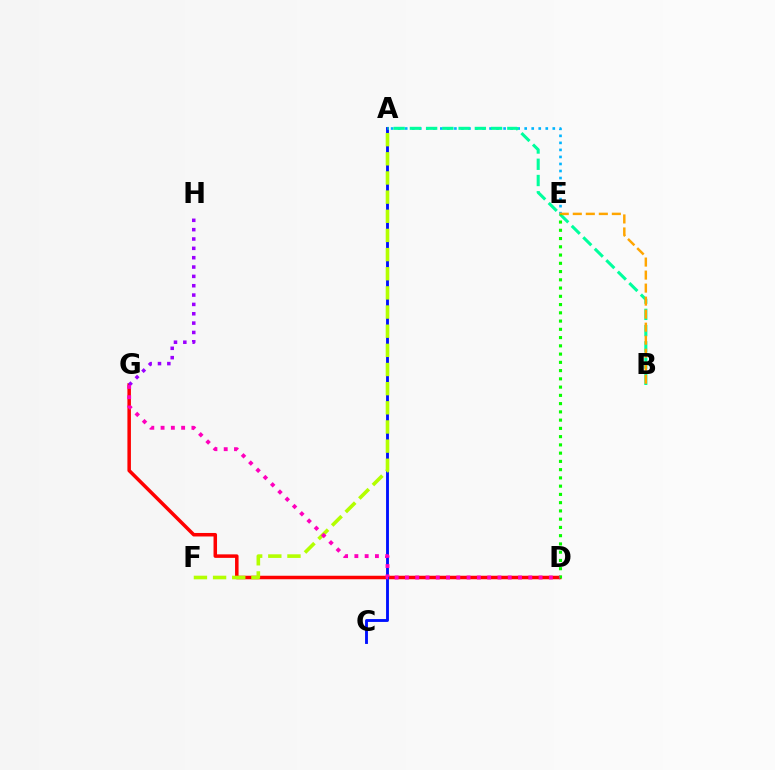{('D', 'G'): [{'color': '#ff0000', 'line_style': 'solid', 'thickness': 2.53}, {'color': '#ff00bd', 'line_style': 'dotted', 'thickness': 2.79}], ('A', 'C'): [{'color': '#0010ff', 'line_style': 'solid', 'thickness': 2.06}], ('G', 'H'): [{'color': '#9b00ff', 'line_style': 'dotted', 'thickness': 2.54}], ('A', 'E'): [{'color': '#00b5ff', 'line_style': 'dotted', 'thickness': 1.91}], ('A', 'B'): [{'color': '#00ff9d', 'line_style': 'dashed', 'thickness': 2.21}], ('A', 'F'): [{'color': '#b3ff00', 'line_style': 'dashed', 'thickness': 2.6}], ('B', 'E'): [{'color': '#ffa500', 'line_style': 'dashed', 'thickness': 1.77}], ('D', 'E'): [{'color': '#08ff00', 'line_style': 'dotted', 'thickness': 2.24}]}